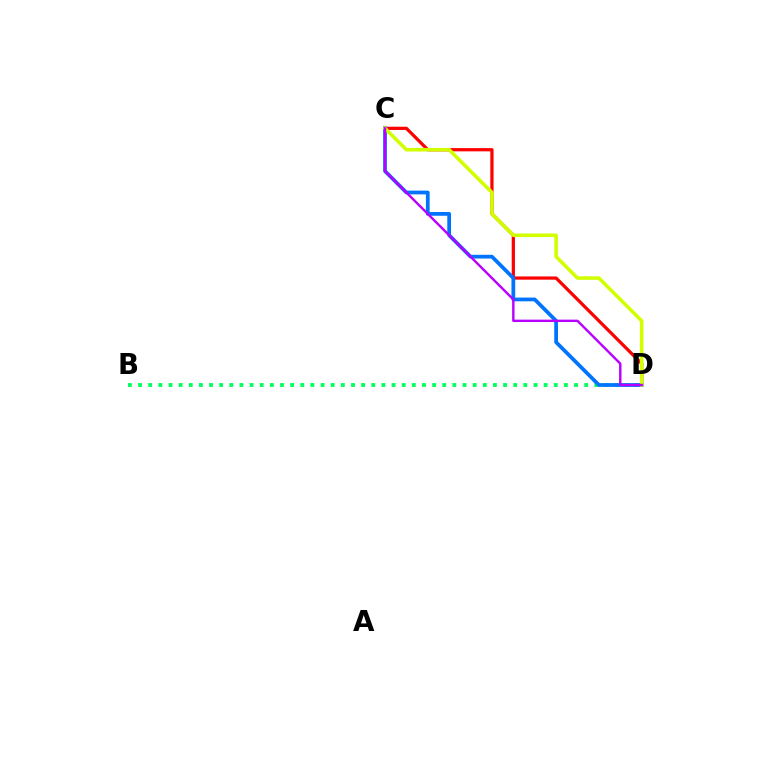{('B', 'D'): [{'color': '#00ff5c', 'line_style': 'dotted', 'thickness': 2.75}], ('C', 'D'): [{'color': '#ff0000', 'line_style': 'solid', 'thickness': 2.33}, {'color': '#0074ff', 'line_style': 'solid', 'thickness': 2.7}, {'color': '#d1ff00', 'line_style': 'solid', 'thickness': 2.57}, {'color': '#b900ff', 'line_style': 'solid', 'thickness': 1.73}]}